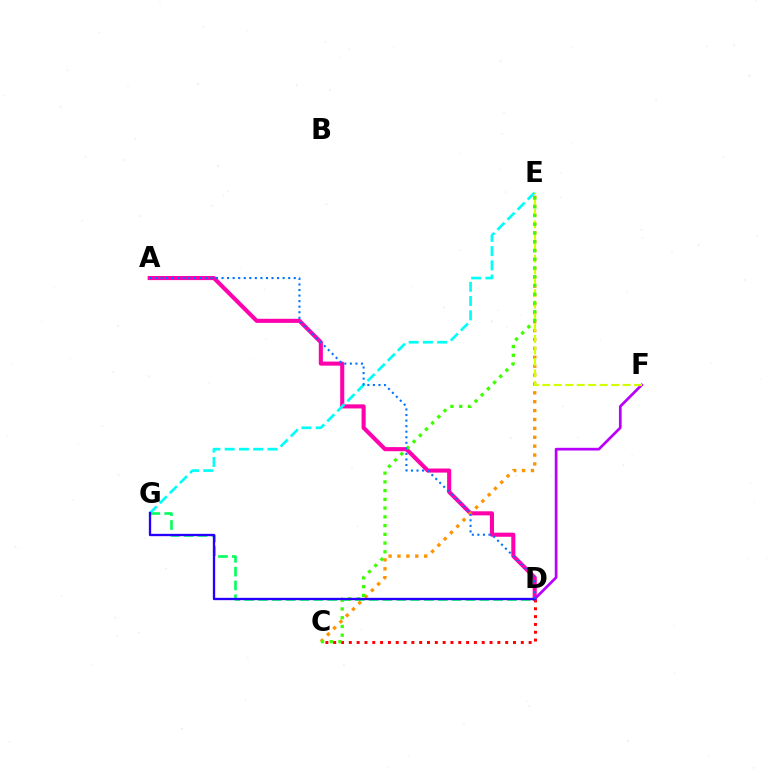{('A', 'D'): [{'color': '#ff00ac', 'line_style': 'solid', 'thickness': 2.95}, {'color': '#0074ff', 'line_style': 'dotted', 'thickness': 1.51}], ('C', 'D'): [{'color': '#ff0000', 'line_style': 'dotted', 'thickness': 2.12}], ('D', 'F'): [{'color': '#b900ff', 'line_style': 'solid', 'thickness': 1.95}], ('D', 'G'): [{'color': '#00ff5c', 'line_style': 'dashed', 'thickness': 1.88}, {'color': '#2500ff', 'line_style': 'solid', 'thickness': 1.68}], ('C', 'E'): [{'color': '#ff9400', 'line_style': 'dotted', 'thickness': 2.42}, {'color': '#3dff00', 'line_style': 'dotted', 'thickness': 2.37}], ('E', 'G'): [{'color': '#00fff6', 'line_style': 'dashed', 'thickness': 1.94}], ('E', 'F'): [{'color': '#d1ff00', 'line_style': 'dashed', 'thickness': 1.56}]}